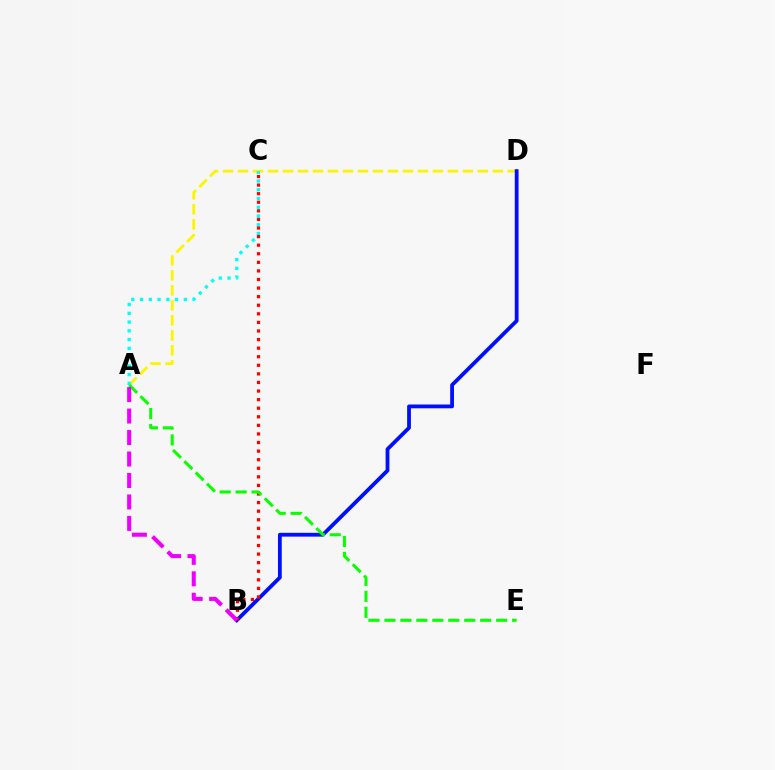{('A', 'D'): [{'color': '#fcf500', 'line_style': 'dashed', 'thickness': 2.04}], ('A', 'C'): [{'color': '#00fff6', 'line_style': 'dotted', 'thickness': 2.38}], ('B', 'D'): [{'color': '#0010ff', 'line_style': 'solid', 'thickness': 2.73}], ('B', 'C'): [{'color': '#ff0000', 'line_style': 'dotted', 'thickness': 2.33}], ('A', 'E'): [{'color': '#08ff00', 'line_style': 'dashed', 'thickness': 2.17}], ('A', 'B'): [{'color': '#ee00ff', 'line_style': 'dashed', 'thickness': 2.92}]}